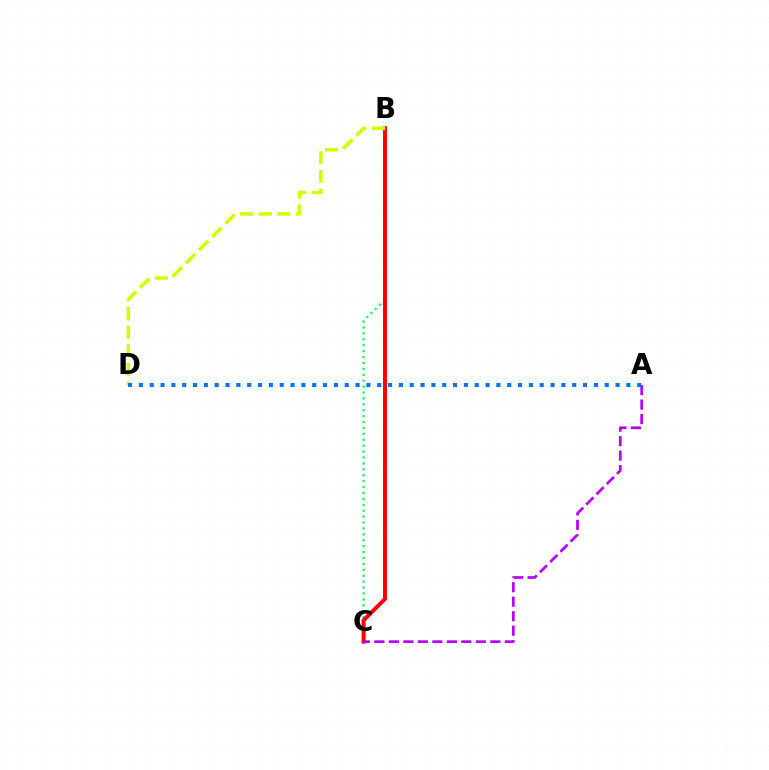{('B', 'C'): [{'color': '#00ff5c', 'line_style': 'dotted', 'thickness': 1.61}, {'color': '#ff0000', 'line_style': 'solid', 'thickness': 2.87}], ('B', 'D'): [{'color': '#d1ff00', 'line_style': 'dashed', 'thickness': 2.53}], ('A', 'C'): [{'color': '#b900ff', 'line_style': 'dashed', 'thickness': 1.97}], ('A', 'D'): [{'color': '#0074ff', 'line_style': 'dotted', 'thickness': 2.94}]}